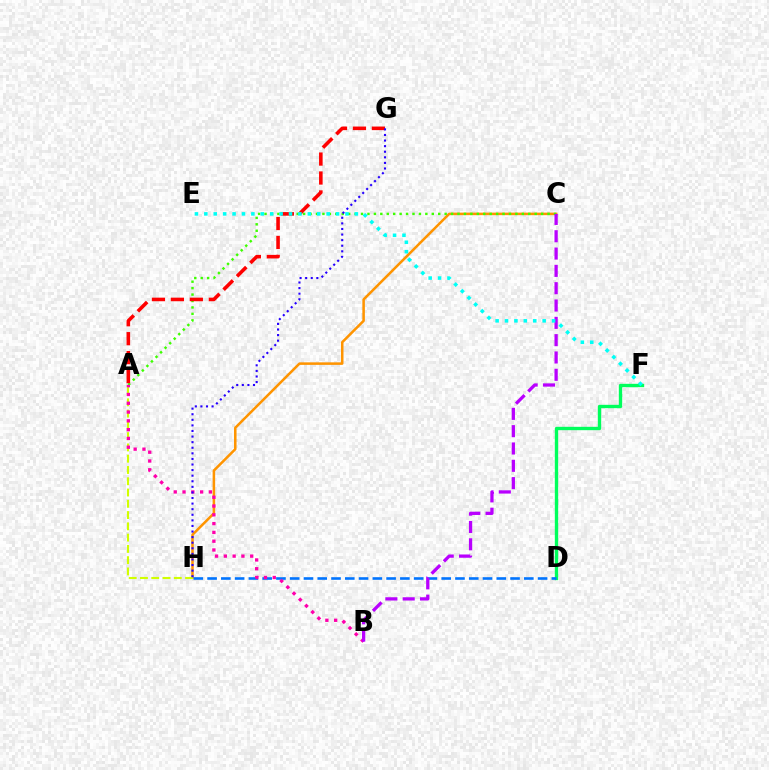{('C', 'H'): [{'color': '#ff9400', 'line_style': 'solid', 'thickness': 1.82}], ('A', 'H'): [{'color': '#d1ff00', 'line_style': 'dashed', 'thickness': 1.53}], ('A', 'C'): [{'color': '#3dff00', 'line_style': 'dotted', 'thickness': 1.75}], ('D', 'F'): [{'color': '#00ff5c', 'line_style': 'solid', 'thickness': 2.42}], ('D', 'H'): [{'color': '#0074ff', 'line_style': 'dashed', 'thickness': 1.87}], ('A', 'G'): [{'color': '#ff0000', 'line_style': 'dashed', 'thickness': 2.57}], ('A', 'B'): [{'color': '#ff00ac', 'line_style': 'dotted', 'thickness': 2.39}], ('B', 'C'): [{'color': '#b900ff', 'line_style': 'dashed', 'thickness': 2.35}], ('E', 'F'): [{'color': '#00fff6', 'line_style': 'dotted', 'thickness': 2.56}], ('G', 'H'): [{'color': '#2500ff', 'line_style': 'dotted', 'thickness': 1.52}]}